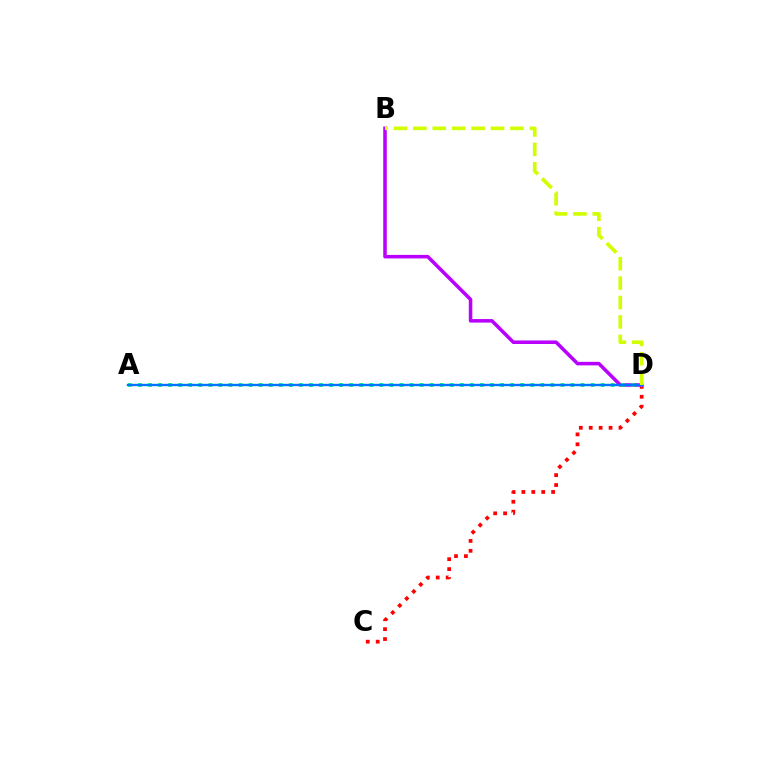{('C', 'D'): [{'color': '#ff0000', 'line_style': 'dotted', 'thickness': 2.69}], ('B', 'D'): [{'color': '#b900ff', 'line_style': 'solid', 'thickness': 2.55}, {'color': '#d1ff00', 'line_style': 'dashed', 'thickness': 2.64}], ('A', 'D'): [{'color': '#00ff5c', 'line_style': 'dotted', 'thickness': 2.73}, {'color': '#0074ff', 'line_style': 'solid', 'thickness': 1.74}]}